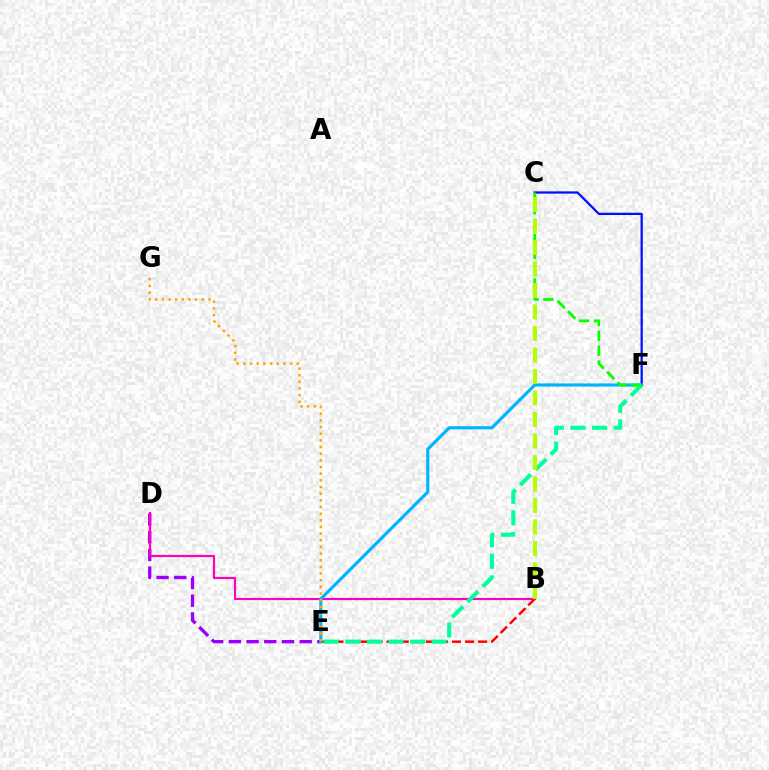{('D', 'E'): [{'color': '#9b00ff', 'line_style': 'dashed', 'thickness': 2.41}], ('B', 'D'): [{'color': '#ff00bd', 'line_style': 'solid', 'thickness': 1.57}], ('B', 'E'): [{'color': '#ff0000', 'line_style': 'dashed', 'thickness': 1.77}], ('C', 'F'): [{'color': '#0010ff', 'line_style': 'solid', 'thickness': 1.63}, {'color': '#08ff00', 'line_style': 'dashed', 'thickness': 2.02}], ('E', 'F'): [{'color': '#00b5ff', 'line_style': 'solid', 'thickness': 2.26}, {'color': '#00ff9d', 'line_style': 'dashed', 'thickness': 2.94}], ('E', 'G'): [{'color': '#ffa500', 'line_style': 'dotted', 'thickness': 1.81}], ('B', 'C'): [{'color': '#b3ff00', 'line_style': 'dashed', 'thickness': 2.92}]}